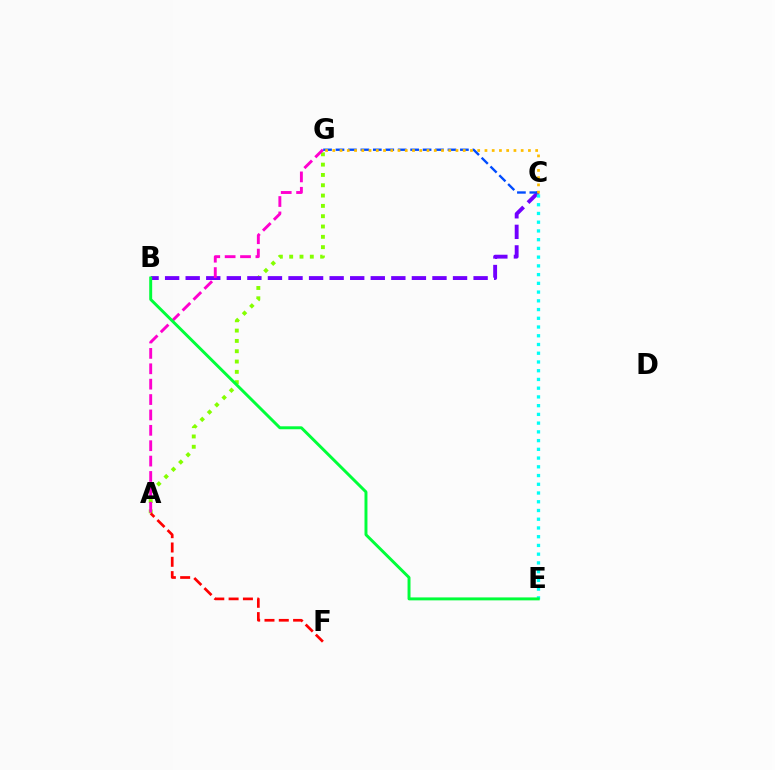{('A', 'G'): [{'color': '#84ff00', 'line_style': 'dotted', 'thickness': 2.8}, {'color': '#ff00cf', 'line_style': 'dashed', 'thickness': 2.09}], ('B', 'C'): [{'color': '#7200ff', 'line_style': 'dashed', 'thickness': 2.79}], ('C', 'G'): [{'color': '#004bff', 'line_style': 'dashed', 'thickness': 1.69}, {'color': '#ffbd00', 'line_style': 'dotted', 'thickness': 1.97}], ('C', 'E'): [{'color': '#00fff6', 'line_style': 'dotted', 'thickness': 2.37}], ('A', 'F'): [{'color': '#ff0000', 'line_style': 'dashed', 'thickness': 1.94}], ('B', 'E'): [{'color': '#00ff39', 'line_style': 'solid', 'thickness': 2.12}]}